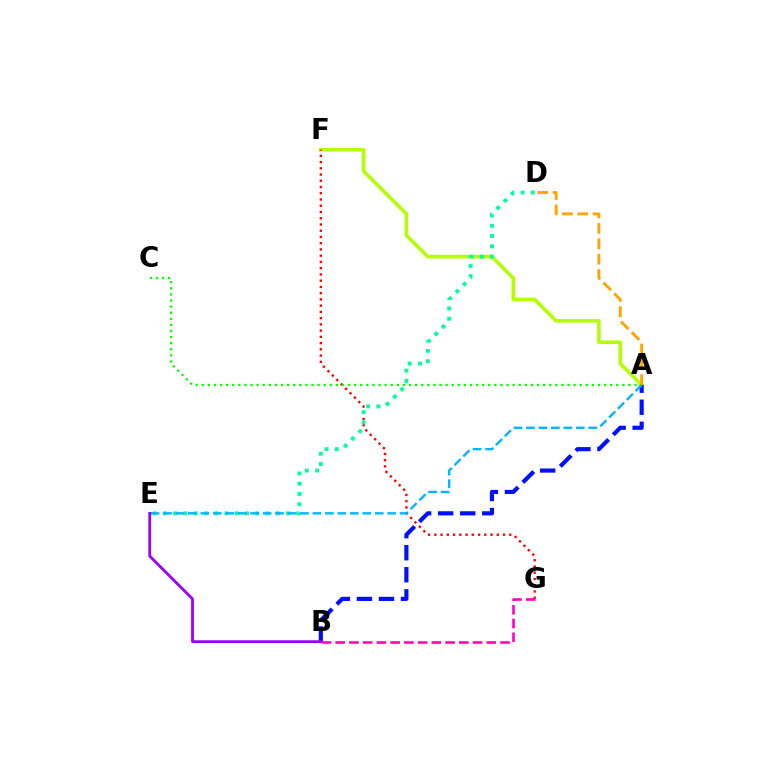{('A', 'F'): [{'color': '#b3ff00', 'line_style': 'solid', 'thickness': 2.59}], ('F', 'G'): [{'color': '#ff0000', 'line_style': 'dotted', 'thickness': 1.7}], ('A', 'C'): [{'color': '#08ff00', 'line_style': 'dotted', 'thickness': 1.66}], ('D', 'E'): [{'color': '#00ff9d', 'line_style': 'dotted', 'thickness': 2.79}], ('A', 'D'): [{'color': '#ffa500', 'line_style': 'dashed', 'thickness': 2.09}], ('A', 'B'): [{'color': '#0010ff', 'line_style': 'dashed', 'thickness': 2.99}], ('A', 'E'): [{'color': '#00b5ff', 'line_style': 'dashed', 'thickness': 1.69}], ('B', 'E'): [{'color': '#9b00ff', 'line_style': 'solid', 'thickness': 2.02}], ('B', 'G'): [{'color': '#ff00bd', 'line_style': 'dashed', 'thickness': 1.87}]}